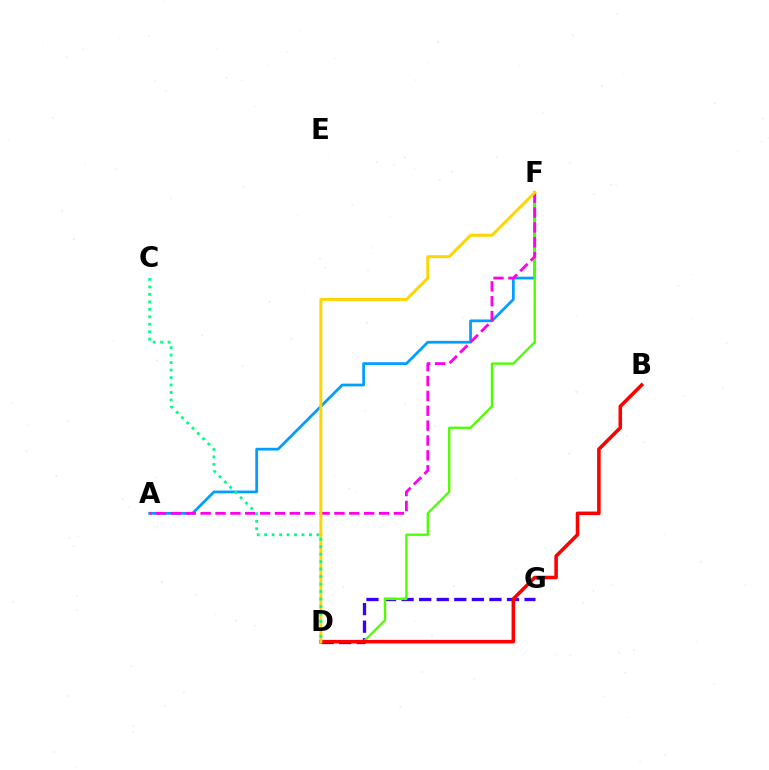{('A', 'F'): [{'color': '#009eff', 'line_style': 'solid', 'thickness': 1.98}, {'color': '#ff00ed', 'line_style': 'dashed', 'thickness': 2.02}], ('D', 'G'): [{'color': '#3700ff', 'line_style': 'dashed', 'thickness': 2.39}], ('D', 'F'): [{'color': '#4fff00', 'line_style': 'solid', 'thickness': 1.7}, {'color': '#ffd500', 'line_style': 'solid', 'thickness': 2.13}], ('B', 'D'): [{'color': '#ff0000', 'line_style': 'solid', 'thickness': 2.56}], ('C', 'D'): [{'color': '#00ff86', 'line_style': 'dotted', 'thickness': 2.03}]}